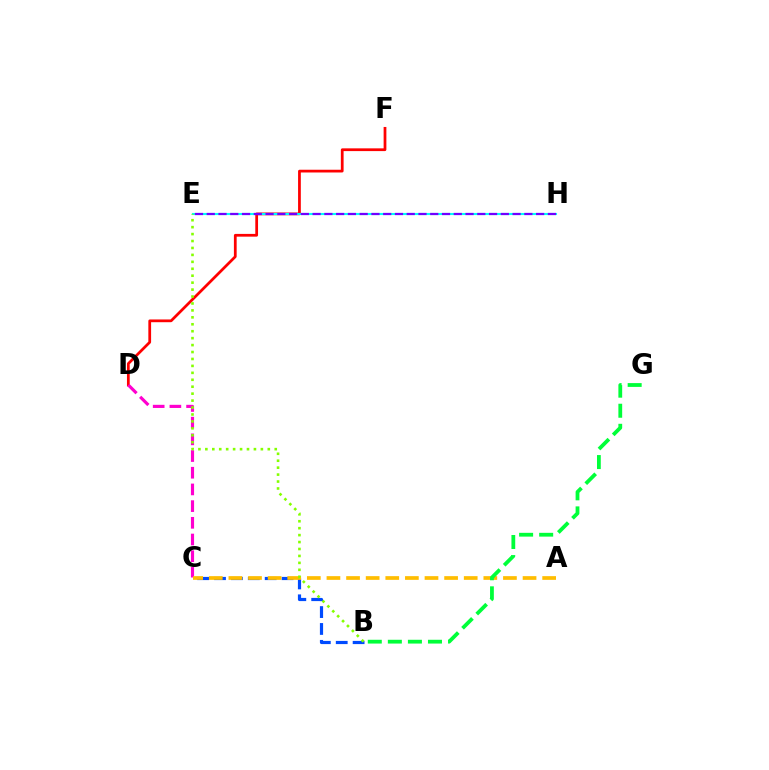{('B', 'C'): [{'color': '#004bff', 'line_style': 'dashed', 'thickness': 2.29}], ('D', 'F'): [{'color': '#ff0000', 'line_style': 'solid', 'thickness': 1.98}], ('C', 'D'): [{'color': '#ff00cf', 'line_style': 'dashed', 'thickness': 2.27}], ('A', 'C'): [{'color': '#ffbd00', 'line_style': 'dashed', 'thickness': 2.66}], ('E', 'H'): [{'color': '#00fff6', 'line_style': 'solid', 'thickness': 1.52}, {'color': '#7200ff', 'line_style': 'dashed', 'thickness': 1.6}], ('B', 'G'): [{'color': '#00ff39', 'line_style': 'dashed', 'thickness': 2.73}], ('B', 'E'): [{'color': '#84ff00', 'line_style': 'dotted', 'thickness': 1.88}]}